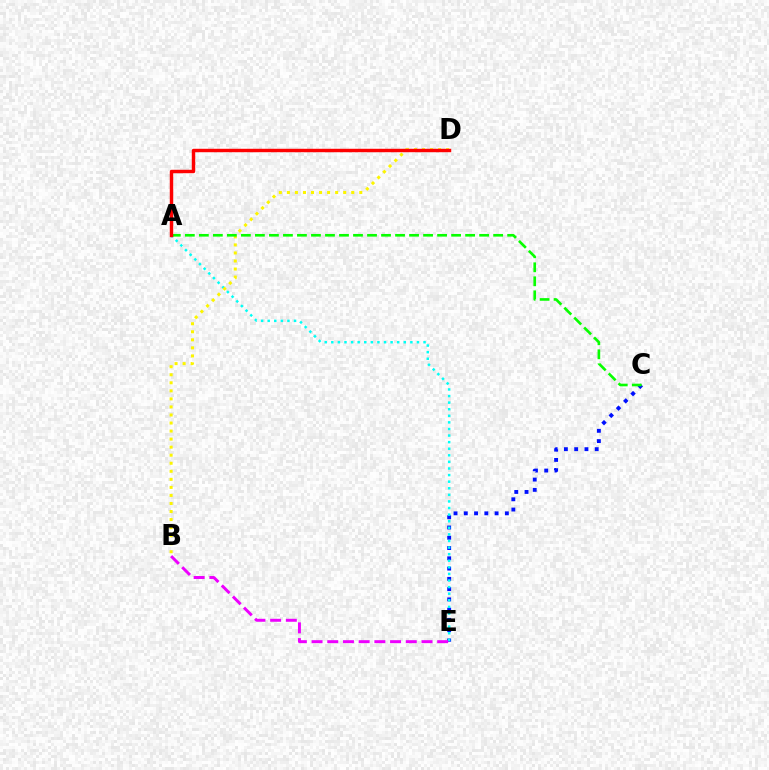{('C', 'E'): [{'color': '#0010ff', 'line_style': 'dotted', 'thickness': 2.79}], ('A', 'E'): [{'color': '#00fff6', 'line_style': 'dotted', 'thickness': 1.79}], ('B', 'D'): [{'color': '#fcf500', 'line_style': 'dotted', 'thickness': 2.19}], ('B', 'E'): [{'color': '#ee00ff', 'line_style': 'dashed', 'thickness': 2.13}], ('A', 'C'): [{'color': '#08ff00', 'line_style': 'dashed', 'thickness': 1.9}], ('A', 'D'): [{'color': '#ff0000', 'line_style': 'solid', 'thickness': 2.47}]}